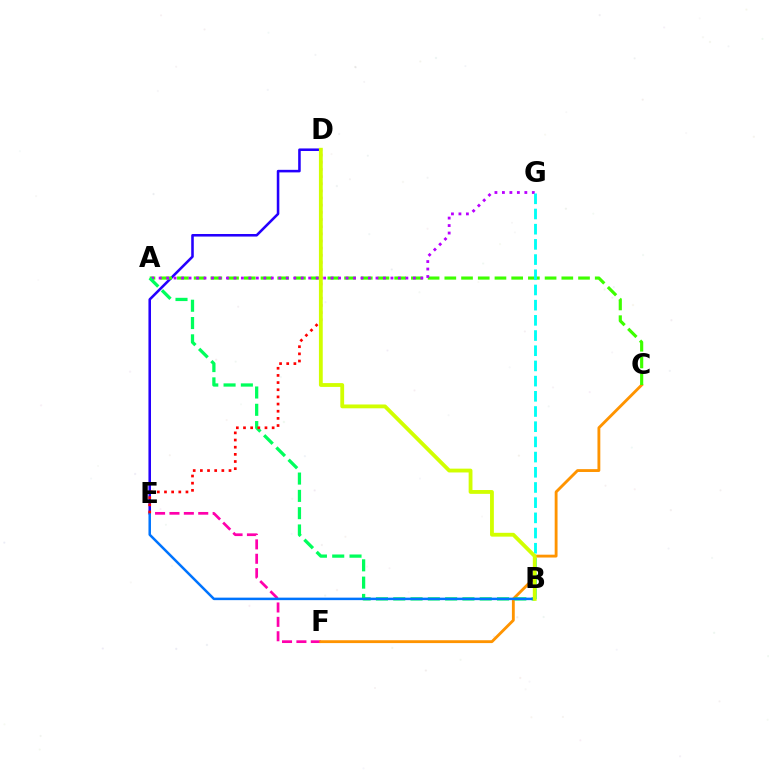{('E', 'F'): [{'color': '#ff00ac', 'line_style': 'dashed', 'thickness': 1.95}], ('D', 'E'): [{'color': '#2500ff', 'line_style': 'solid', 'thickness': 1.84}, {'color': '#ff0000', 'line_style': 'dotted', 'thickness': 1.95}], ('C', 'F'): [{'color': '#ff9400', 'line_style': 'solid', 'thickness': 2.05}], ('A', 'C'): [{'color': '#3dff00', 'line_style': 'dashed', 'thickness': 2.27}], ('A', 'G'): [{'color': '#b900ff', 'line_style': 'dotted', 'thickness': 2.03}], ('A', 'B'): [{'color': '#00ff5c', 'line_style': 'dashed', 'thickness': 2.35}], ('B', 'G'): [{'color': '#00fff6', 'line_style': 'dashed', 'thickness': 2.06}], ('B', 'E'): [{'color': '#0074ff', 'line_style': 'solid', 'thickness': 1.8}], ('B', 'D'): [{'color': '#d1ff00', 'line_style': 'solid', 'thickness': 2.75}]}